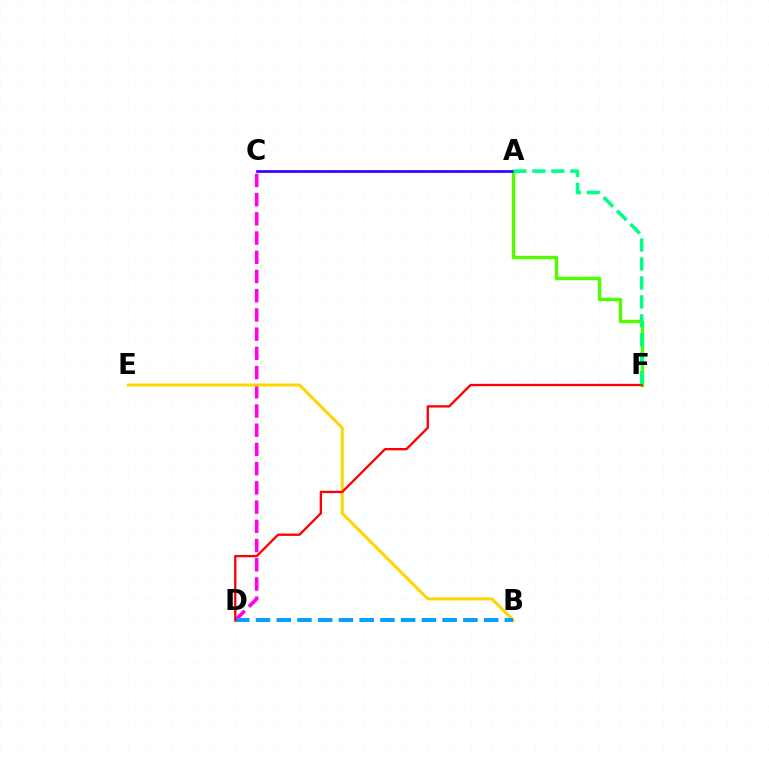{('A', 'F'): [{'color': '#4fff00', 'line_style': 'solid', 'thickness': 2.43}, {'color': '#00ff86', 'line_style': 'dashed', 'thickness': 2.57}], ('C', 'D'): [{'color': '#ff00ed', 'line_style': 'dashed', 'thickness': 2.61}], ('B', 'E'): [{'color': '#ffd500', 'line_style': 'solid', 'thickness': 2.16}], ('B', 'D'): [{'color': '#009eff', 'line_style': 'dashed', 'thickness': 2.82}], ('D', 'F'): [{'color': '#ff0000', 'line_style': 'solid', 'thickness': 1.67}], ('A', 'C'): [{'color': '#3700ff', 'line_style': 'solid', 'thickness': 1.97}]}